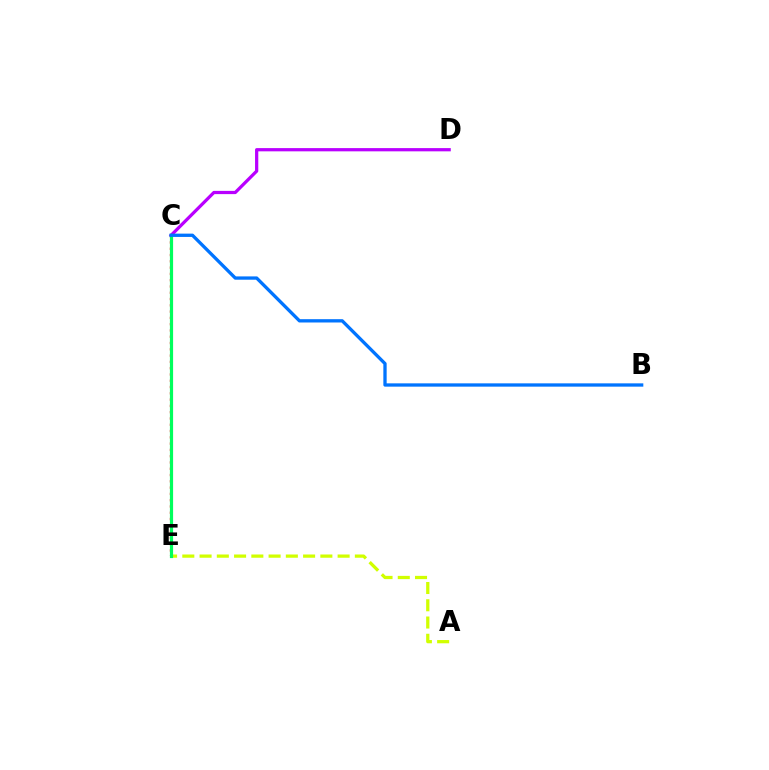{('C', 'E'): [{'color': '#ff0000', 'line_style': 'dotted', 'thickness': 1.71}, {'color': '#00ff5c', 'line_style': 'solid', 'thickness': 2.3}], ('A', 'E'): [{'color': '#d1ff00', 'line_style': 'dashed', 'thickness': 2.34}], ('C', 'D'): [{'color': '#b900ff', 'line_style': 'solid', 'thickness': 2.33}], ('B', 'C'): [{'color': '#0074ff', 'line_style': 'solid', 'thickness': 2.38}]}